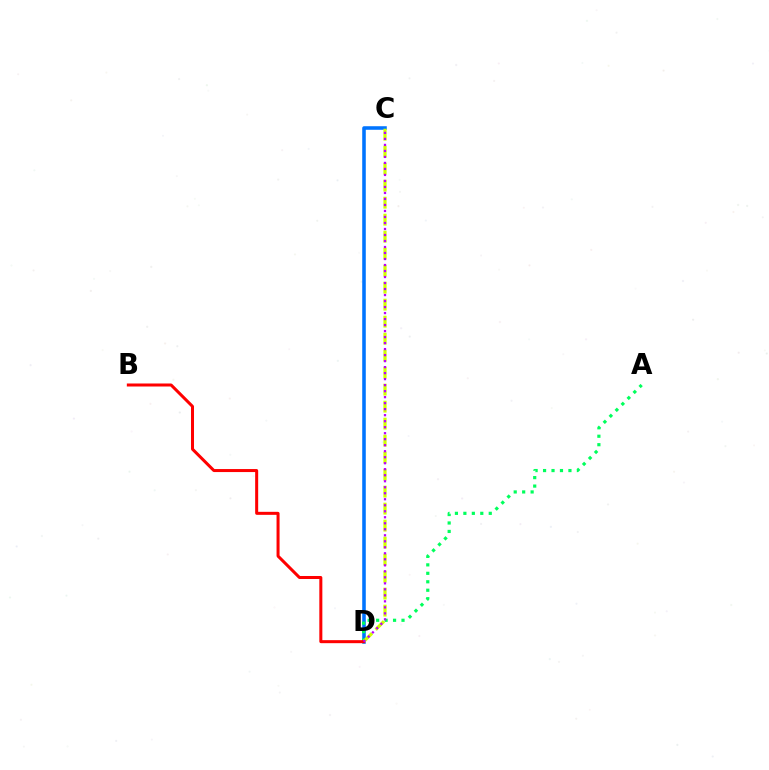{('C', 'D'): [{'color': '#0074ff', 'line_style': 'solid', 'thickness': 2.56}, {'color': '#d1ff00', 'line_style': 'dashed', 'thickness': 2.31}, {'color': '#b900ff', 'line_style': 'dotted', 'thickness': 1.63}], ('A', 'D'): [{'color': '#00ff5c', 'line_style': 'dotted', 'thickness': 2.3}], ('B', 'D'): [{'color': '#ff0000', 'line_style': 'solid', 'thickness': 2.17}]}